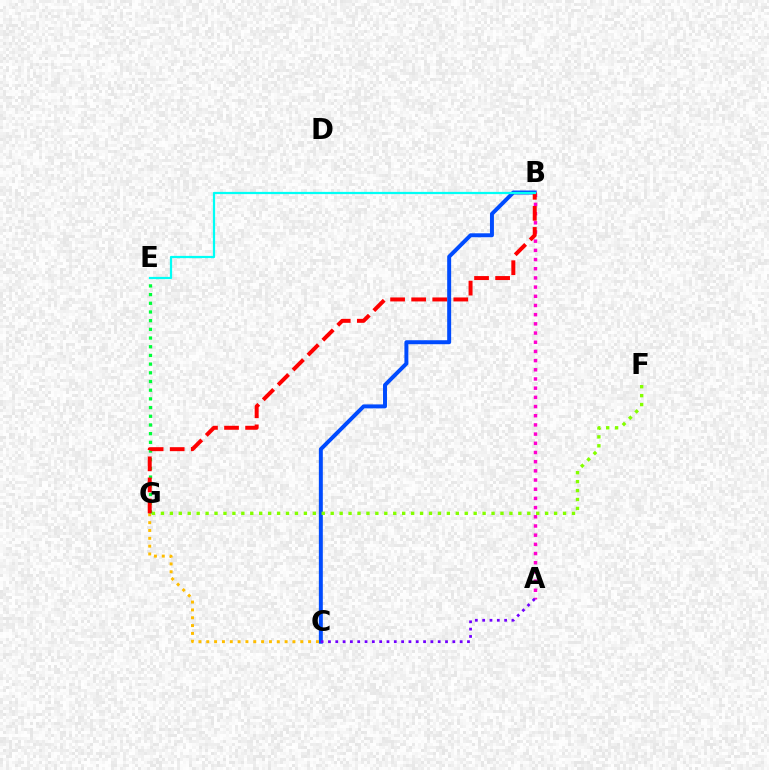{('B', 'C'): [{'color': '#004bff', 'line_style': 'solid', 'thickness': 2.86}], ('F', 'G'): [{'color': '#84ff00', 'line_style': 'dotted', 'thickness': 2.43}], ('A', 'B'): [{'color': '#ff00cf', 'line_style': 'dotted', 'thickness': 2.5}], ('A', 'C'): [{'color': '#7200ff', 'line_style': 'dotted', 'thickness': 1.99}], ('C', 'G'): [{'color': '#ffbd00', 'line_style': 'dotted', 'thickness': 2.13}], ('E', 'G'): [{'color': '#00ff39', 'line_style': 'dotted', 'thickness': 2.36}], ('B', 'G'): [{'color': '#ff0000', 'line_style': 'dashed', 'thickness': 2.86}], ('B', 'E'): [{'color': '#00fff6', 'line_style': 'solid', 'thickness': 1.6}]}